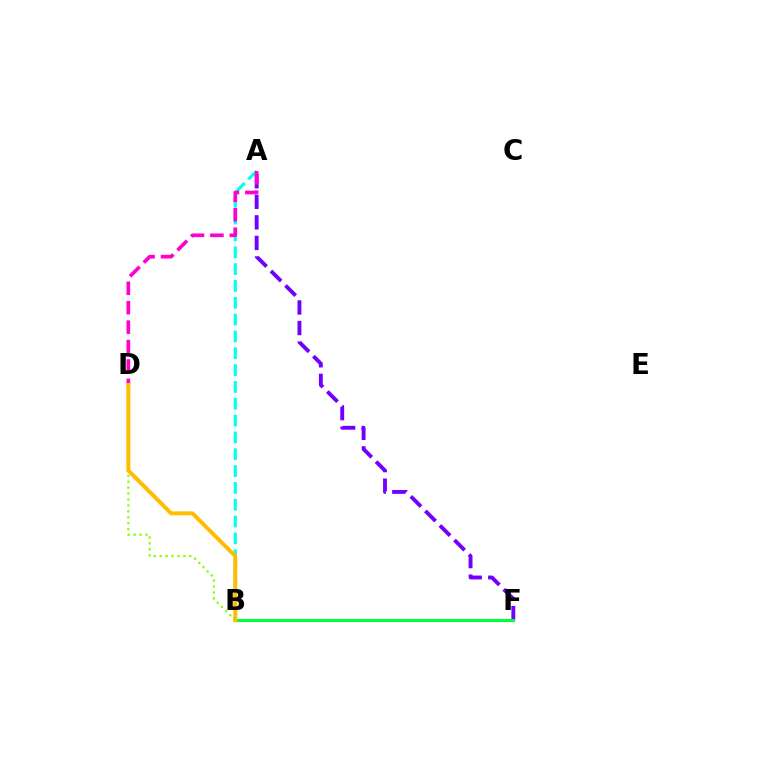{('B', 'F'): [{'color': '#ff0000', 'line_style': 'dotted', 'thickness': 1.95}, {'color': '#004bff', 'line_style': 'dotted', 'thickness': 1.96}, {'color': '#00ff39', 'line_style': 'solid', 'thickness': 2.22}], ('A', 'B'): [{'color': '#00fff6', 'line_style': 'dashed', 'thickness': 2.29}], ('A', 'F'): [{'color': '#7200ff', 'line_style': 'dashed', 'thickness': 2.79}], ('A', 'D'): [{'color': '#ff00cf', 'line_style': 'dashed', 'thickness': 2.64}], ('B', 'D'): [{'color': '#84ff00', 'line_style': 'dotted', 'thickness': 1.61}, {'color': '#ffbd00', 'line_style': 'solid', 'thickness': 2.86}]}